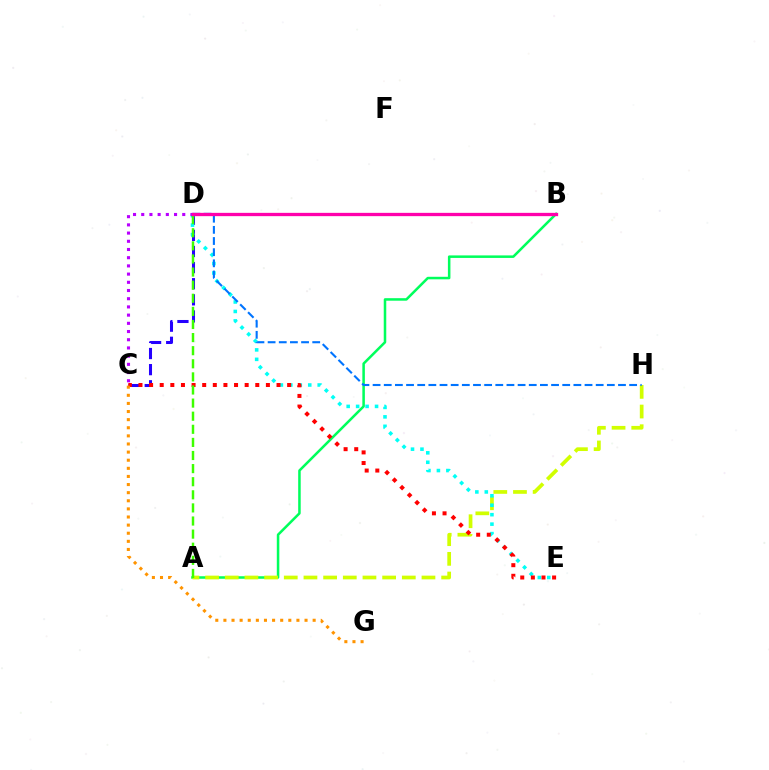{('C', 'D'): [{'color': '#2500ff', 'line_style': 'dashed', 'thickness': 2.19}, {'color': '#b900ff', 'line_style': 'dotted', 'thickness': 2.23}], ('A', 'B'): [{'color': '#00ff5c', 'line_style': 'solid', 'thickness': 1.82}], ('A', 'H'): [{'color': '#d1ff00', 'line_style': 'dashed', 'thickness': 2.67}], ('D', 'E'): [{'color': '#00fff6', 'line_style': 'dotted', 'thickness': 2.57}], ('C', 'E'): [{'color': '#ff0000', 'line_style': 'dotted', 'thickness': 2.89}], ('A', 'D'): [{'color': '#3dff00', 'line_style': 'dashed', 'thickness': 1.78}], ('C', 'G'): [{'color': '#ff9400', 'line_style': 'dotted', 'thickness': 2.2}], ('D', 'H'): [{'color': '#0074ff', 'line_style': 'dashed', 'thickness': 1.52}], ('B', 'D'): [{'color': '#ff00ac', 'line_style': 'solid', 'thickness': 2.37}]}